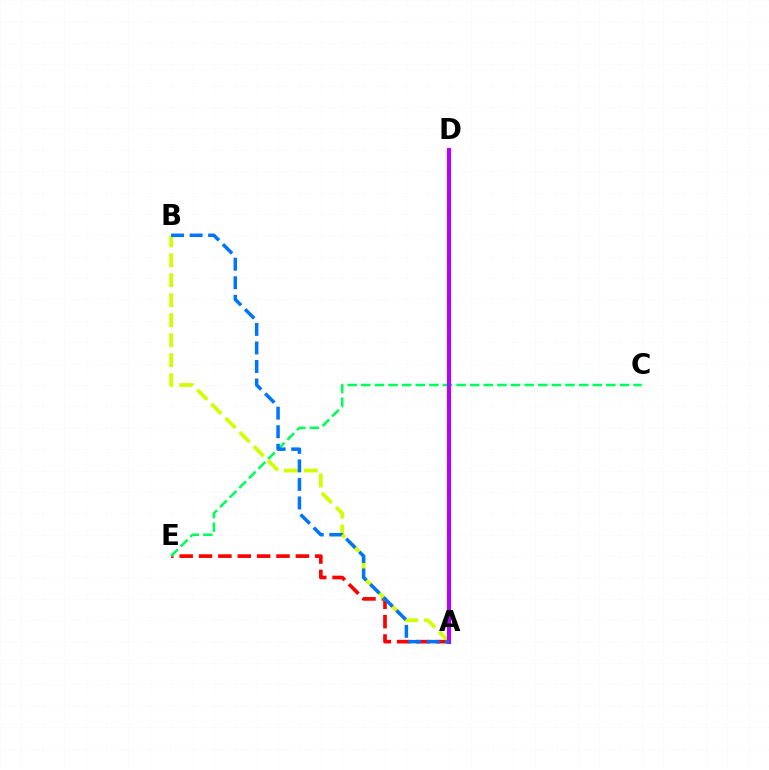{('A', 'E'): [{'color': '#ff0000', 'line_style': 'dashed', 'thickness': 2.63}], ('C', 'E'): [{'color': '#00ff5c', 'line_style': 'dashed', 'thickness': 1.85}], ('A', 'B'): [{'color': '#d1ff00', 'line_style': 'dashed', 'thickness': 2.72}, {'color': '#0074ff', 'line_style': 'dashed', 'thickness': 2.52}], ('A', 'D'): [{'color': '#b900ff', 'line_style': 'solid', 'thickness': 2.95}]}